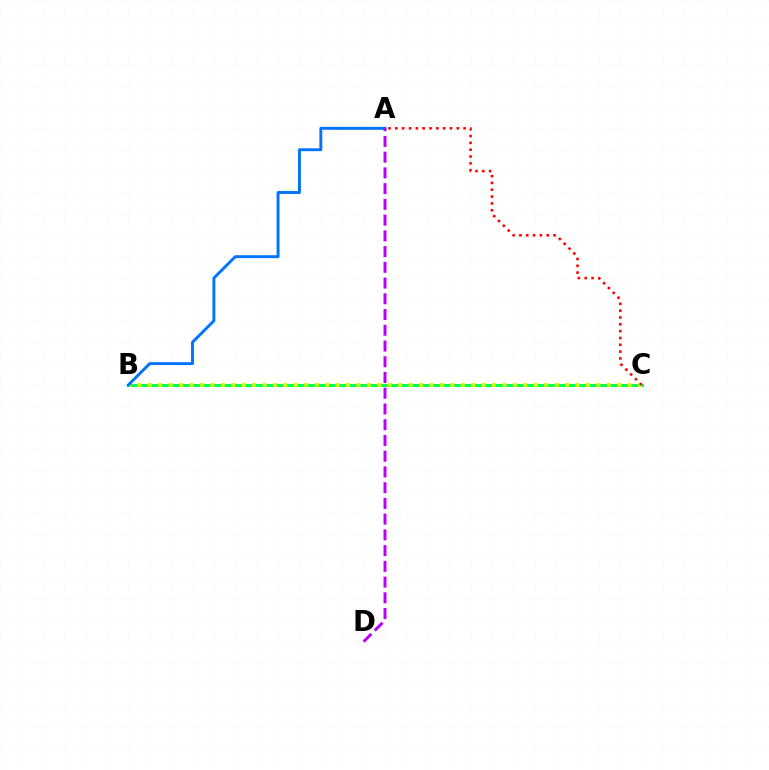{('B', 'C'): [{'color': '#00ff5c', 'line_style': 'solid', 'thickness': 2.13}, {'color': '#d1ff00', 'line_style': 'dotted', 'thickness': 2.83}], ('A', 'B'): [{'color': '#0074ff', 'line_style': 'solid', 'thickness': 2.1}], ('A', 'D'): [{'color': '#b900ff', 'line_style': 'dashed', 'thickness': 2.14}], ('A', 'C'): [{'color': '#ff0000', 'line_style': 'dotted', 'thickness': 1.85}]}